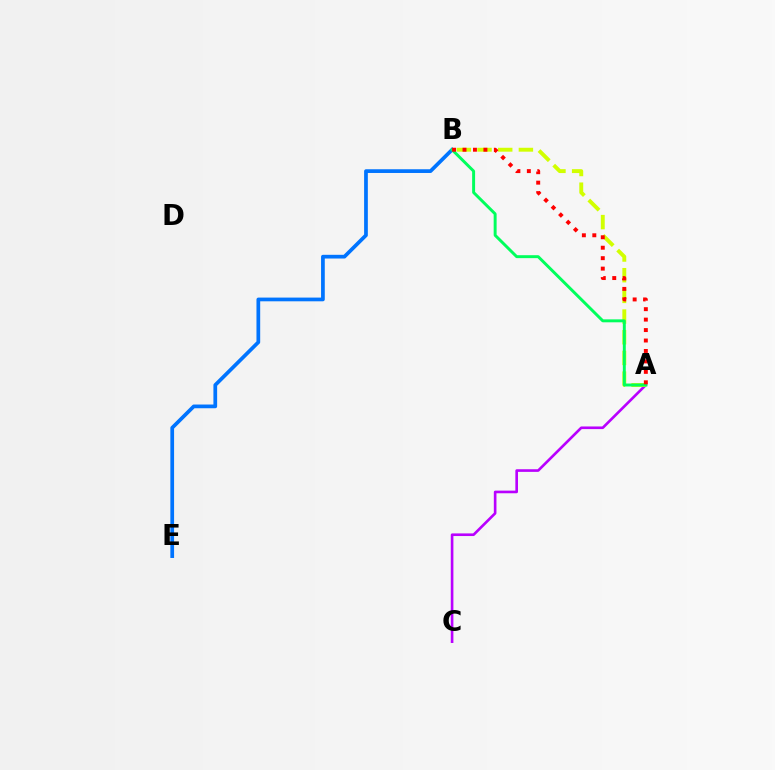{('A', 'C'): [{'color': '#b900ff', 'line_style': 'solid', 'thickness': 1.9}], ('A', 'B'): [{'color': '#d1ff00', 'line_style': 'dashed', 'thickness': 2.81}, {'color': '#00ff5c', 'line_style': 'solid', 'thickness': 2.12}, {'color': '#ff0000', 'line_style': 'dotted', 'thickness': 2.84}], ('B', 'E'): [{'color': '#0074ff', 'line_style': 'solid', 'thickness': 2.68}]}